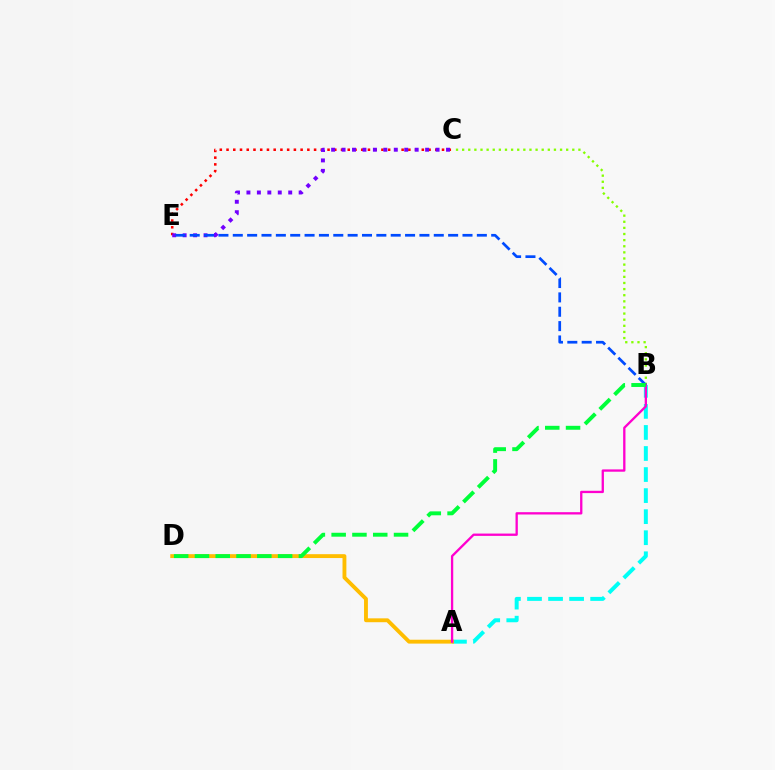{('B', 'C'): [{'color': '#84ff00', 'line_style': 'dotted', 'thickness': 1.66}], ('C', 'E'): [{'color': '#ff0000', 'line_style': 'dotted', 'thickness': 1.83}, {'color': '#7200ff', 'line_style': 'dotted', 'thickness': 2.84}], ('A', 'B'): [{'color': '#00fff6', 'line_style': 'dashed', 'thickness': 2.86}, {'color': '#ff00cf', 'line_style': 'solid', 'thickness': 1.66}], ('A', 'D'): [{'color': '#ffbd00', 'line_style': 'solid', 'thickness': 2.79}], ('B', 'E'): [{'color': '#004bff', 'line_style': 'dashed', 'thickness': 1.95}], ('B', 'D'): [{'color': '#00ff39', 'line_style': 'dashed', 'thickness': 2.82}]}